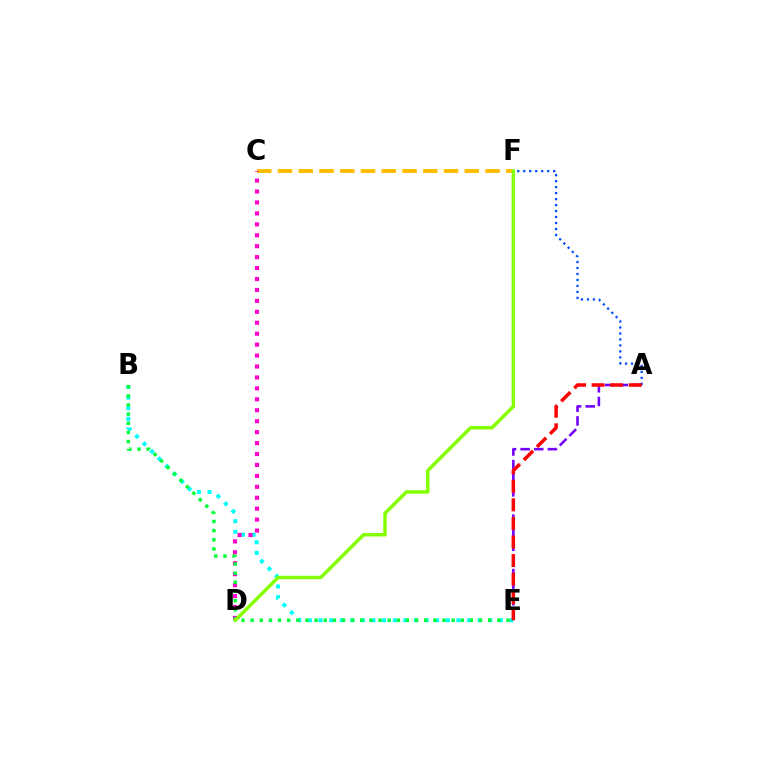{('A', 'F'): [{'color': '#004bff', 'line_style': 'dotted', 'thickness': 1.63}], ('B', 'E'): [{'color': '#00fff6', 'line_style': 'dotted', 'thickness': 2.88}, {'color': '#00ff39', 'line_style': 'dotted', 'thickness': 2.48}], ('C', 'F'): [{'color': '#ffbd00', 'line_style': 'dashed', 'thickness': 2.82}], ('C', 'D'): [{'color': '#ff00cf', 'line_style': 'dotted', 'thickness': 2.97}], ('A', 'E'): [{'color': '#7200ff', 'line_style': 'dashed', 'thickness': 1.85}, {'color': '#ff0000', 'line_style': 'dashed', 'thickness': 2.52}], ('D', 'F'): [{'color': '#84ff00', 'line_style': 'solid', 'thickness': 2.49}]}